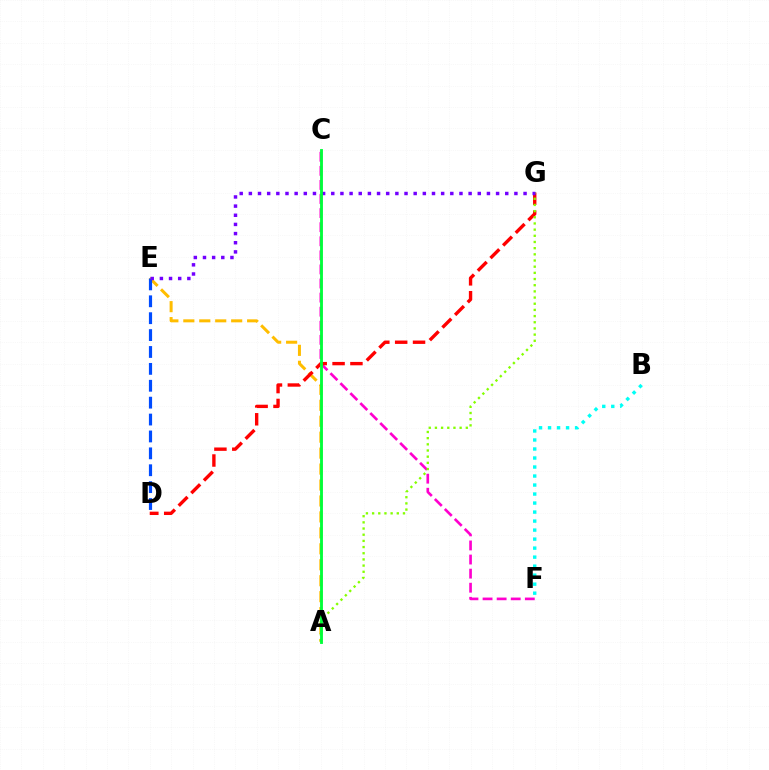{('A', 'E'): [{'color': '#ffbd00', 'line_style': 'dashed', 'thickness': 2.17}], ('C', 'F'): [{'color': '#ff00cf', 'line_style': 'dashed', 'thickness': 1.91}], ('D', 'E'): [{'color': '#004bff', 'line_style': 'dashed', 'thickness': 2.3}], ('D', 'G'): [{'color': '#ff0000', 'line_style': 'dashed', 'thickness': 2.43}], ('A', 'G'): [{'color': '#84ff00', 'line_style': 'dotted', 'thickness': 1.68}], ('B', 'F'): [{'color': '#00fff6', 'line_style': 'dotted', 'thickness': 2.45}], ('E', 'G'): [{'color': '#7200ff', 'line_style': 'dotted', 'thickness': 2.49}], ('A', 'C'): [{'color': '#00ff39', 'line_style': 'solid', 'thickness': 2.06}]}